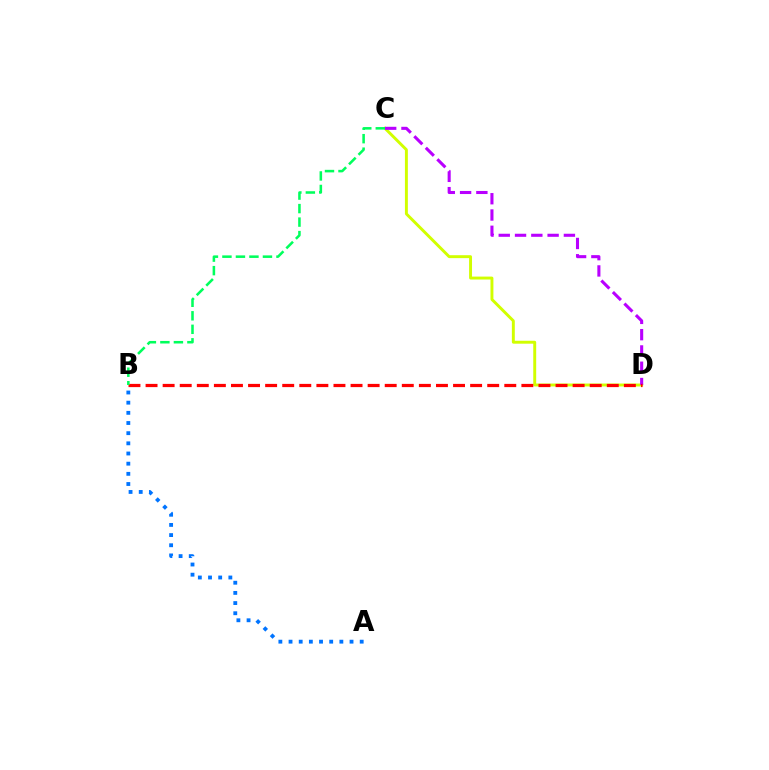{('C', 'D'): [{'color': '#d1ff00', 'line_style': 'solid', 'thickness': 2.11}, {'color': '#b900ff', 'line_style': 'dashed', 'thickness': 2.21}], ('B', 'D'): [{'color': '#ff0000', 'line_style': 'dashed', 'thickness': 2.32}], ('A', 'B'): [{'color': '#0074ff', 'line_style': 'dotted', 'thickness': 2.76}], ('B', 'C'): [{'color': '#00ff5c', 'line_style': 'dashed', 'thickness': 1.83}]}